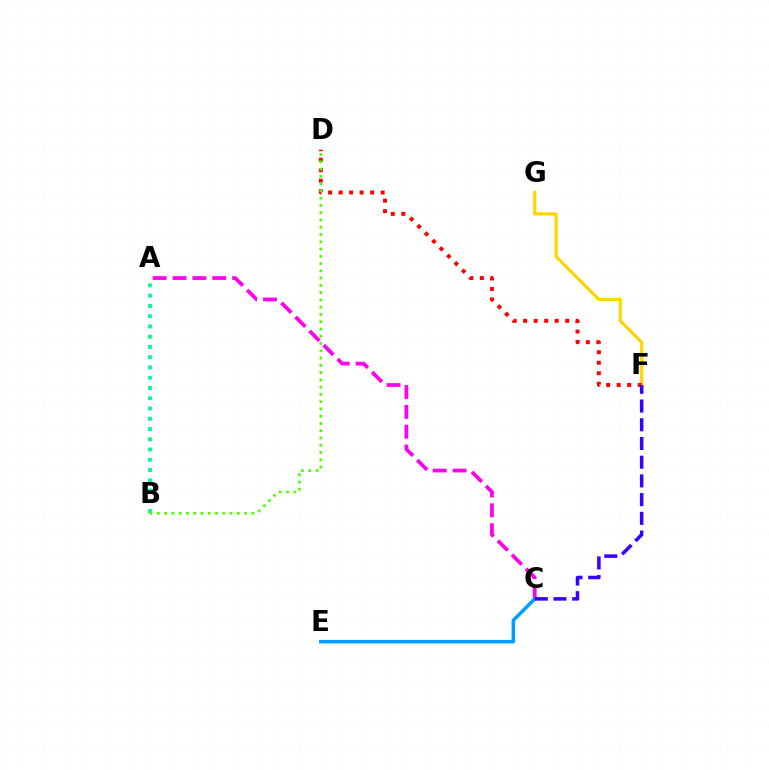{('A', 'C'): [{'color': '#ff00ed', 'line_style': 'dashed', 'thickness': 2.7}], ('F', 'G'): [{'color': '#ffd500', 'line_style': 'solid', 'thickness': 2.29}], ('D', 'F'): [{'color': '#ff0000', 'line_style': 'dotted', 'thickness': 2.86}], ('A', 'B'): [{'color': '#00ff86', 'line_style': 'dotted', 'thickness': 2.79}], ('C', 'E'): [{'color': '#009eff', 'line_style': 'solid', 'thickness': 2.53}], ('C', 'F'): [{'color': '#3700ff', 'line_style': 'dashed', 'thickness': 2.54}], ('B', 'D'): [{'color': '#4fff00', 'line_style': 'dotted', 'thickness': 1.97}]}